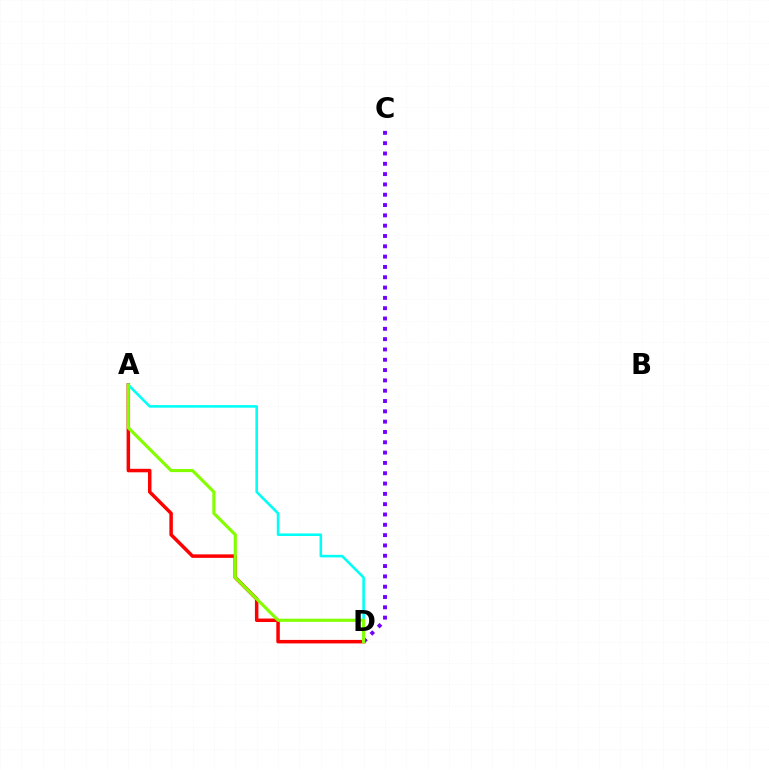{('A', 'D'): [{'color': '#ff0000', 'line_style': 'solid', 'thickness': 2.52}, {'color': '#00fff6', 'line_style': 'solid', 'thickness': 1.86}, {'color': '#84ff00', 'line_style': 'solid', 'thickness': 2.26}], ('C', 'D'): [{'color': '#7200ff', 'line_style': 'dotted', 'thickness': 2.8}]}